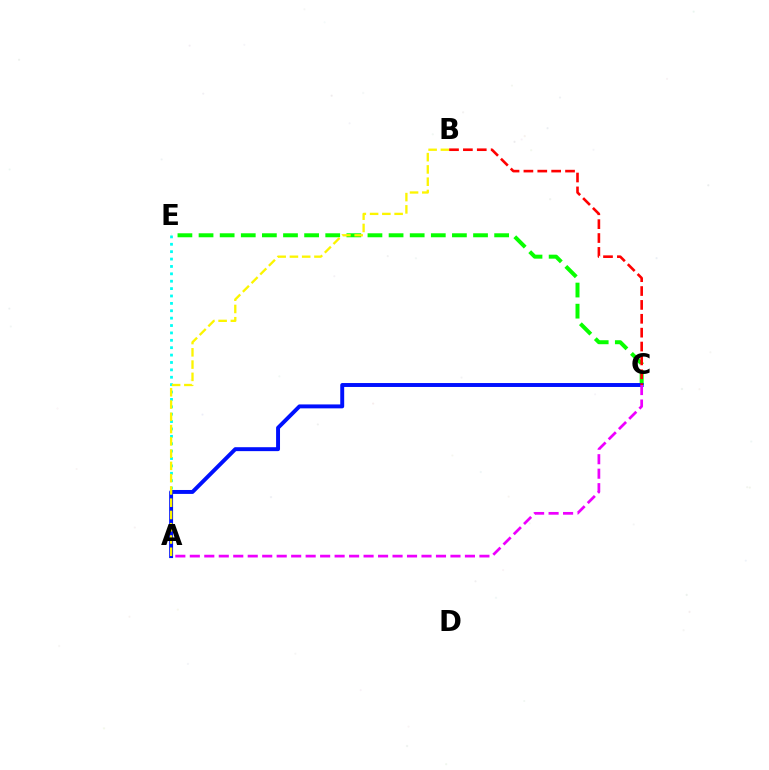{('A', 'E'): [{'color': '#00fff6', 'line_style': 'dotted', 'thickness': 2.01}], ('C', 'E'): [{'color': '#08ff00', 'line_style': 'dashed', 'thickness': 2.87}], ('A', 'C'): [{'color': '#0010ff', 'line_style': 'solid', 'thickness': 2.83}, {'color': '#ee00ff', 'line_style': 'dashed', 'thickness': 1.97}], ('A', 'B'): [{'color': '#fcf500', 'line_style': 'dashed', 'thickness': 1.67}], ('B', 'C'): [{'color': '#ff0000', 'line_style': 'dashed', 'thickness': 1.88}]}